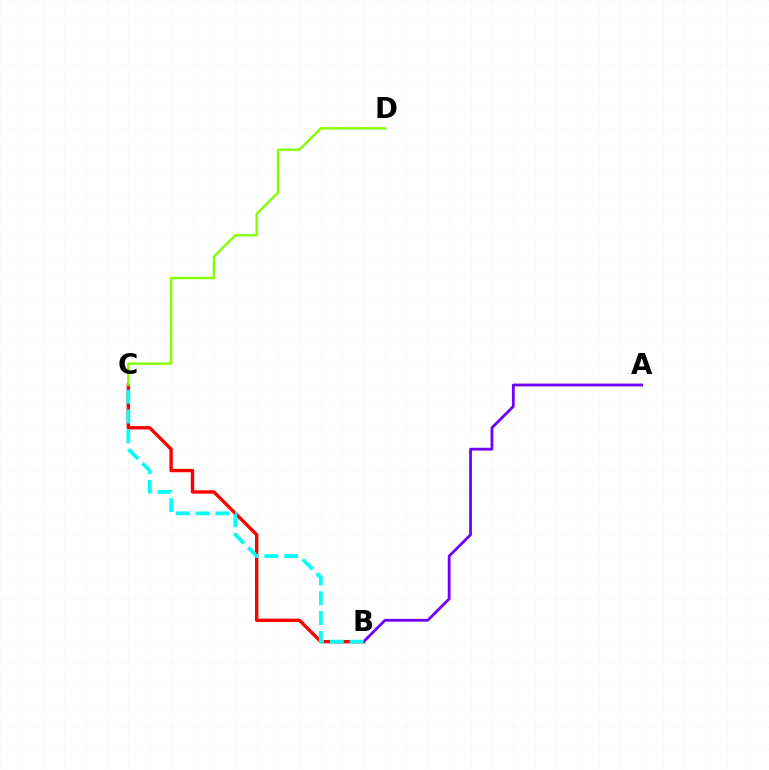{('B', 'C'): [{'color': '#ff0000', 'line_style': 'solid', 'thickness': 2.43}, {'color': '#00fff6', 'line_style': 'dashed', 'thickness': 2.69}], ('A', 'B'): [{'color': '#7200ff', 'line_style': 'solid', 'thickness': 2.01}], ('C', 'D'): [{'color': '#84ff00', 'line_style': 'solid', 'thickness': 1.72}]}